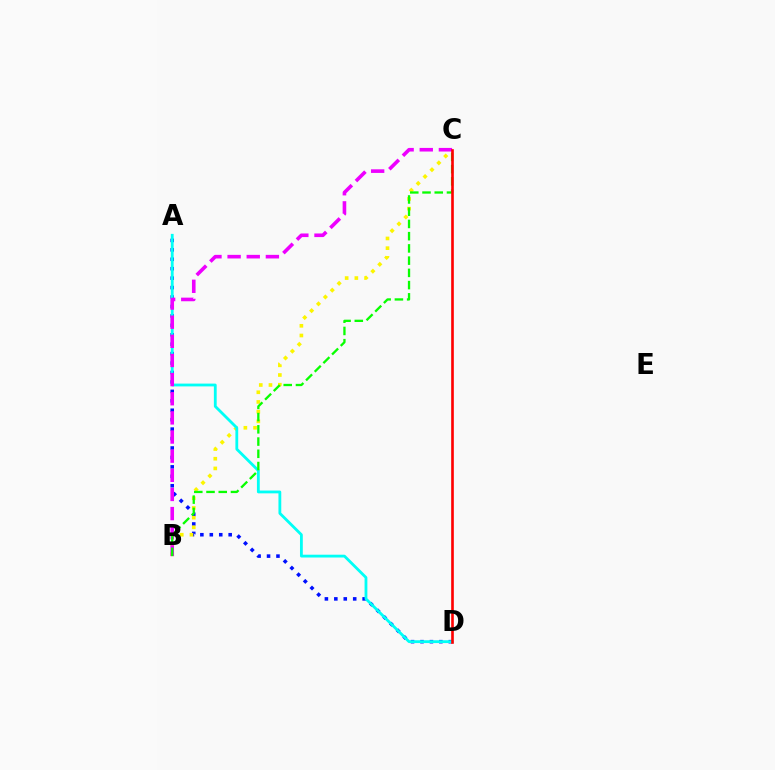{('A', 'D'): [{'color': '#0010ff', 'line_style': 'dotted', 'thickness': 2.56}, {'color': '#00fff6', 'line_style': 'solid', 'thickness': 2.02}], ('B', 'C'): [{'color': '#fcf500', 'line_style': 'dotted', 'thickness': 2.63}, {'color': '#ee00ff', 'line_style': 'dashed', 'thickness': 2.6}, {'color': '#08ff00', 'line_style': 'dashed', 'thickness': 1.66}], ('C', 'D'): [{'color': '#ff0000', 'line_style': 'solid', 'thickness': 1.9}]}